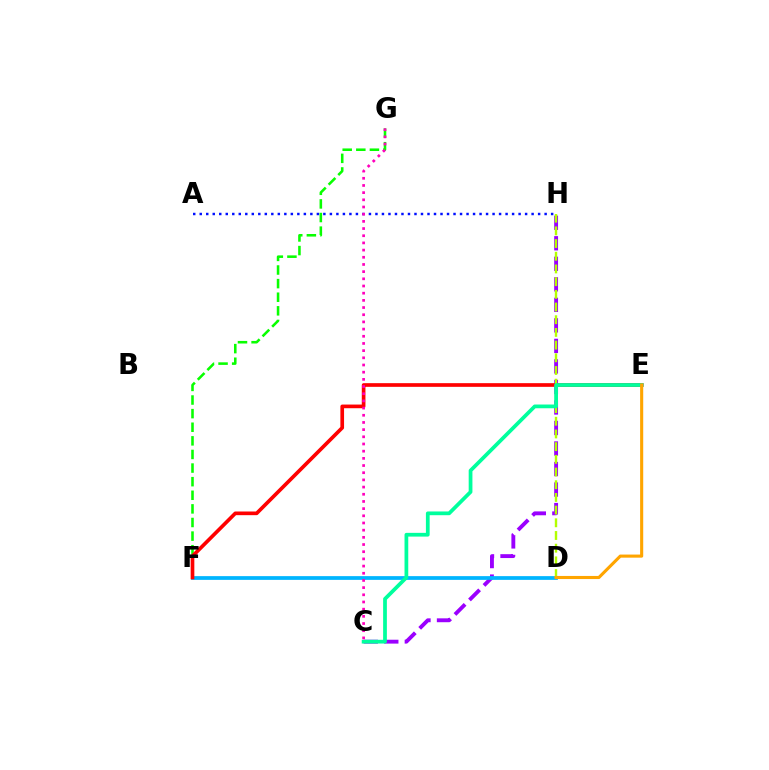{('F', 'G'): [{'color': '#08ff00', 'line_style': 'dashed', 'thickness': 1.85}], ('A', 'H'): [{'color': '#0010ff', 'line_style': 'dotted', 'thickness': 1.77}], ('C', 'H'): [{'color': '#9b00ff', 'line_style': 'dashed', 'thickness': 2.79}], ('D', 'F'): [{'color': '#00b5ff', 'line_style': 'solid', 'thickness': 2.7}], ('E', 'F'): [{'color': '#ff0000', 'line_style': 'solid', 'thickness': 2.64}], ('D', 'H'): [{'color': '#b3ff00', 'line_style': 'dashed', 'thickness': 1.72}], ('C', 'E'): [{'color': '#00ff9d', 'line_style': 'solid', 'thickness': 2.69}], ('D', 'E'): [{'color': '#ffa500', 'line_style': 'solid', 'thickness': 2.23}], ('C', 'G'): [{'color': '#ff00bd', 'line_style': 'dotted', 'thickness': 1.95}]}